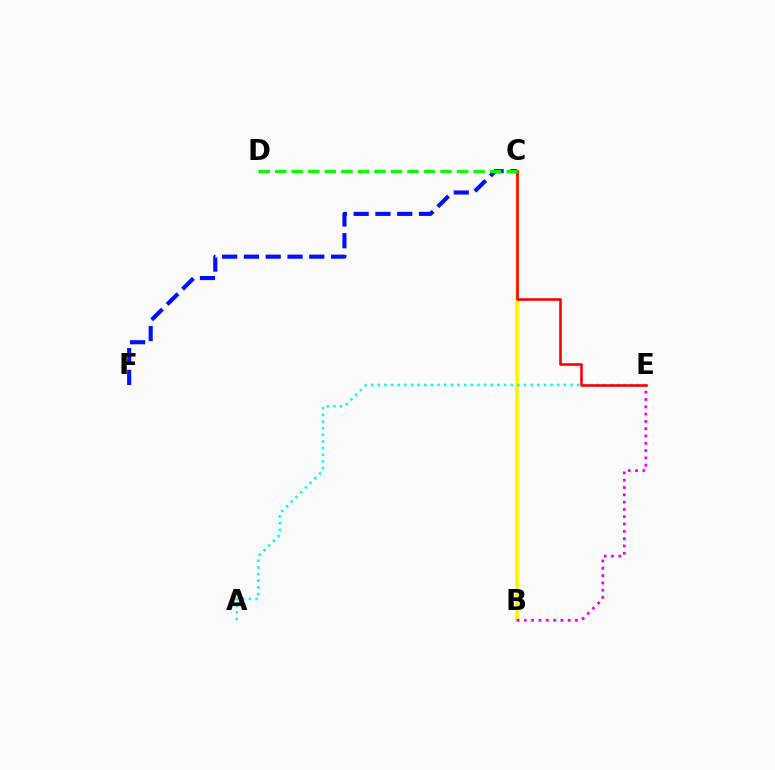{('B', 'C'): [{'color': '#fcf500', 'line_style': 'solid', 'thickness': 2.64}], ('A', 'E'): [{'color': '#00fff6', 'line_style': 'dotted', 'thickness': 1.81}], ('C', 'F'): [{'color': '#0010ff', 'line_style': 'dashed', 'thickness': 2.96}], ('B', 'E'): [{'color': '#ee00ff', 'line_style': 'dotted', 'thickness': 1.98}], ('C', 'E'): [{'color': '#ff0000', 'line_style': 'solid', 'thickness': 1.87}], ('C', 'D'): [{'color': '#08ff00', 'line_style': 'dashed', 'thickness': 2.25}]}